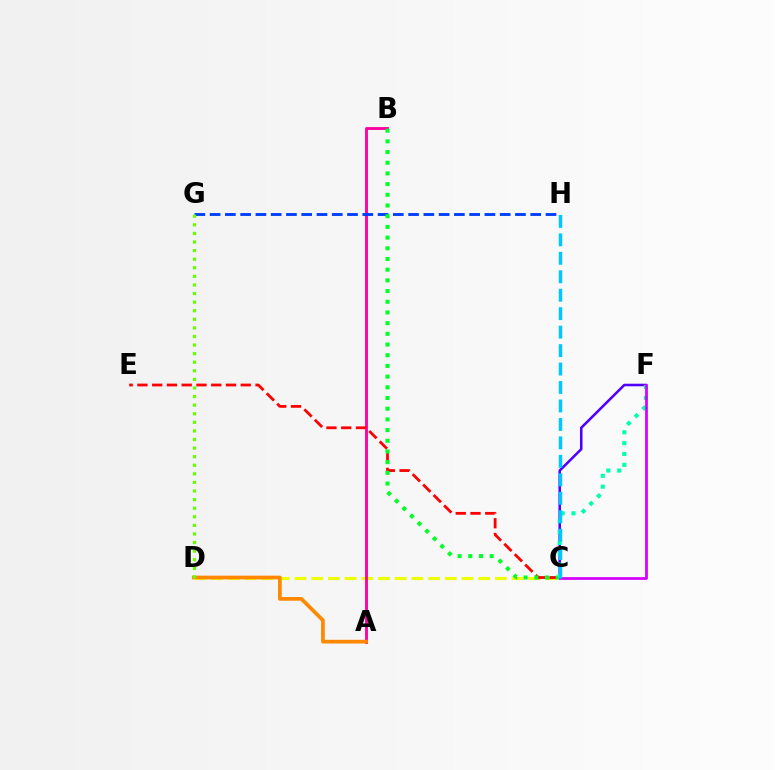{('C', 'D'): [{'color': '#eeff00', 'line_style': 'dashed', 'thickness': 2.27}], ('C', 'F'): [{'color': '#4f00ff', 'line_style': 'solid', 'thickness': 1.84}, {'color': '#00ffaf', 'line_style': 'dotted', 'thickness': 2.95}, {'color': '#d600ff', 'line_style': 'solid', 'thickness': 1.97}], ('A', 'B'): [{'color': '#ff00a0', 'line_style': 'solid', 'thickness': 2.05}], ('A', 'D'): [{'color': '#ff8800', 'line_style': 'solid', 'thickness': 2.66}], ('C', 'E'): [{'color': '#ff0000', 'line_style': 'dashed', 'thickness': 2.01}], ('G', 'H'): [{'color': '#003fff', 'line_style': 'dashed', 'thickness': 2.07}], ('B', 'C'): [{'color': '#00ff27', 'line_style': 'dotted', 'thickness': 2.91}], ('D', 'G'): [{'color': '#66ff00', 'line_style': 'dotted', 'thickness': 2.33}], ('C', 'H'): [{'color': '#00c7ff', 'line_style': 'dashed', 'thickness': 2.51}]}